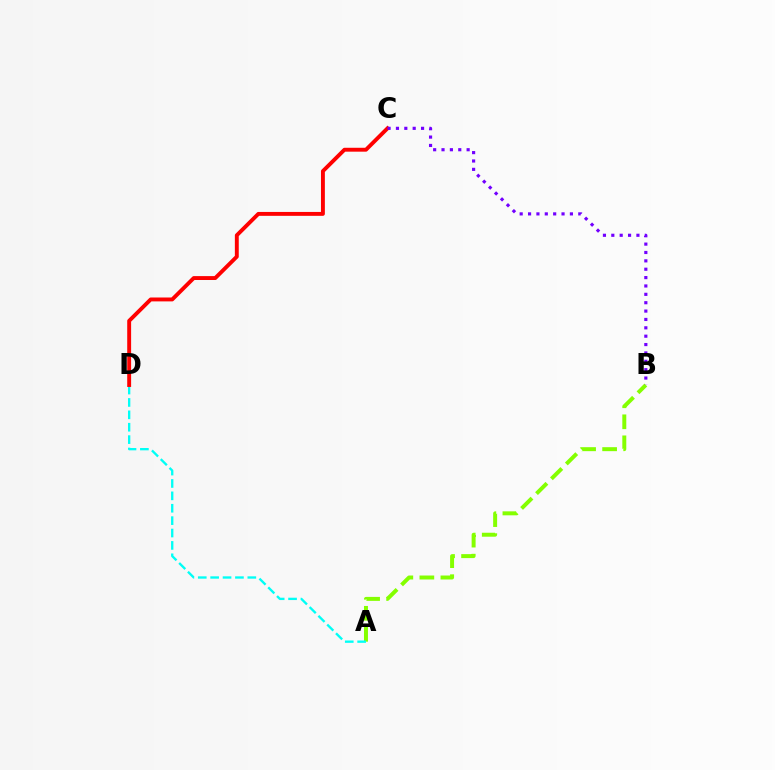{('A', 'B'): [{'color': '#84ff00', 'line_style': 'dashed', 'thickness': 2.86}], ('A', 'D'): [{'color': '#00fff6', 'line_style': 'dashed', 'thickness': 1.68}], ('C', 'D'): [{'color': '#ff0000', 'line_style': 'solid', 'thickness': 2.81}], ('B', 'C'): [{'color': '#7200ff', 'line_style': 'dotted', 'thickness': 2.27}]}